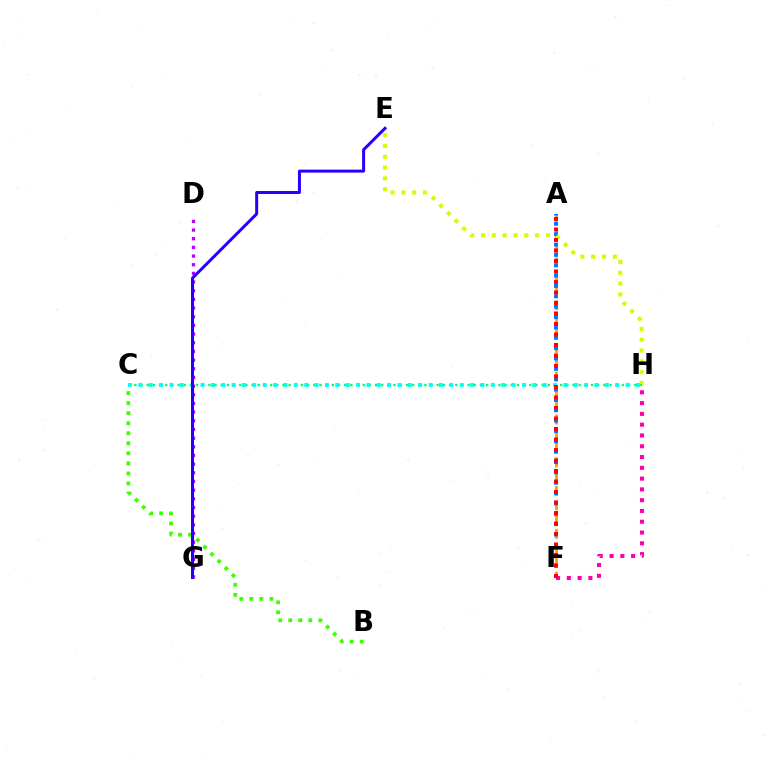{('A', 'F'): [{'color': '#ff9400', 'line_style': 'dashed', 'thickness': 1.94}, {'color': '#0074ff', 'line_style': 'dotted', 'thickness': 2.81}, {'color': '#ff0000', 'line_style': 'dotted', 'thickness': 2.85}], ('E', 'H'): [{'color': '#d1ff00', 'line_style': 'dotted', 'thickness': 2.94}], ('B', 'C'): [{'color': '#3dff00', 'line_style': 'dotted', 'thickness': 2.73}], ('C', 'H'): [{'color': '#00ff5c', 'line_style': 'dotted', 'thickness': 1.68}, {'color': '#00fff6', 'line_style': 'dotted', 'thickness': 2.82}], ('F', 'H'): [{'color': '#ff00ac', 'line_style': 'dotted', 'thickness': 2.93}], ('D', 'G'): [{'color': '#b900ff', 'line_style': 'dotted', 'thickness': 2.36}], ('E', 'G'): [{'color': '#2500ff', 'line_style': 'solid', 'thickness': 2.15}]}